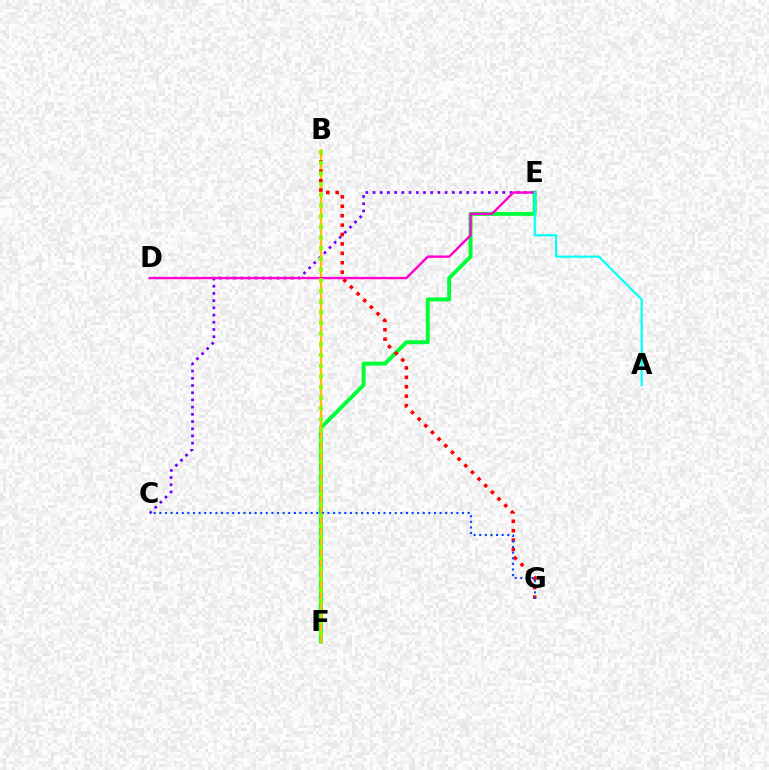{('C', 'E'): [{'color': '#7200ff', 'line_style': 'dotted', 'thickness': 1.96}], ('E', 'F'): [{'color': '#00ff39', 'line_style': 'solid', 'thickness': 2.83}], ('B', 'F'): [{'color': '#ffbd00', 'line_style': 'solid', 'thickness': 1.63}, {'color': '#84ff00', 'line_style': 'dotted', 'thickness': 2.9}], ('D', 'E'): [{'color': '#ff00cf', 'line_style': 'solid', 'thickness': 1.71}], ('B', 'G'): [{'color': '#ff0000', 'line_style': 'dotted', 'thickness': 2.56}], ('A', 'E'): [{'color': '#00fff6', 'line_style': 'solid', 'thickness': 1.55}], ('C', 'G'): [{'color': '#004bff', 'line_style': 'dotted', 'thickness': 1.52}]}